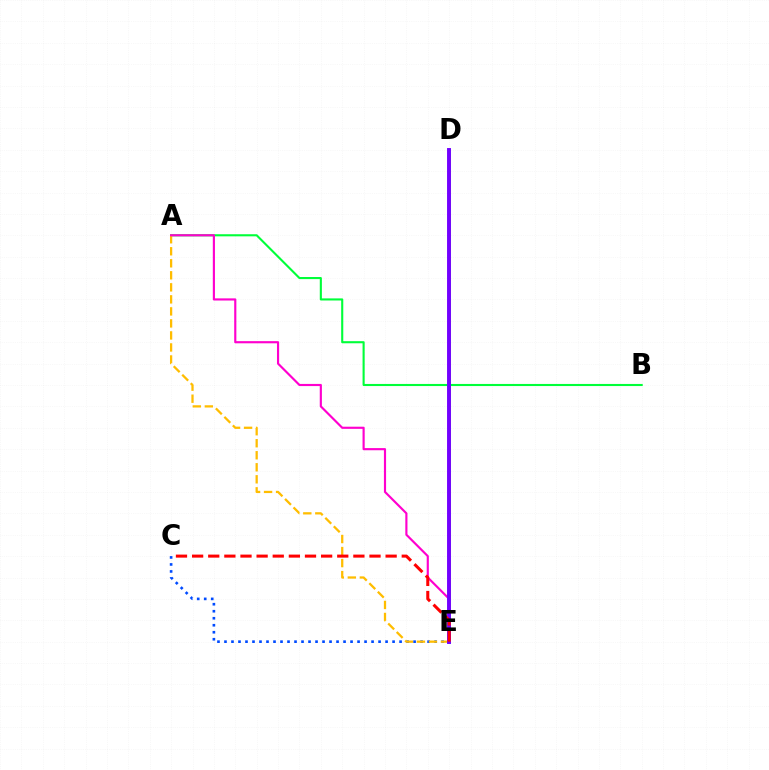{('D', 'E'): [{'color': '#00fff6', 'line_style': 'solid', 'thickness': 2.09}, {'color': '#84ff00', 'line_style': 'dashed', 'thickness': 1.96}, {'color': '#7200ff', 'line_style': 'solid', 'thickness': 2.82}], ('A', 'B'): [{'color': '#00ff39', 'line_style': 'solid', 'thickness': 1.52}], ('C', 'E'): [{'color': '#004bff', 'line_style': 'dotted', 'thickness': 1.9}, {'color': '#ff0000', 'line_style': 'dashed', 'thickness': 2.19}], ('A', 'E'): [{'color': '#ffbd00', 'line_style': 'dashed', 'thickness': 1.63}, {'color': '#ff00cf', 'line_style': 'solid', 'thickness': 1.55}]}